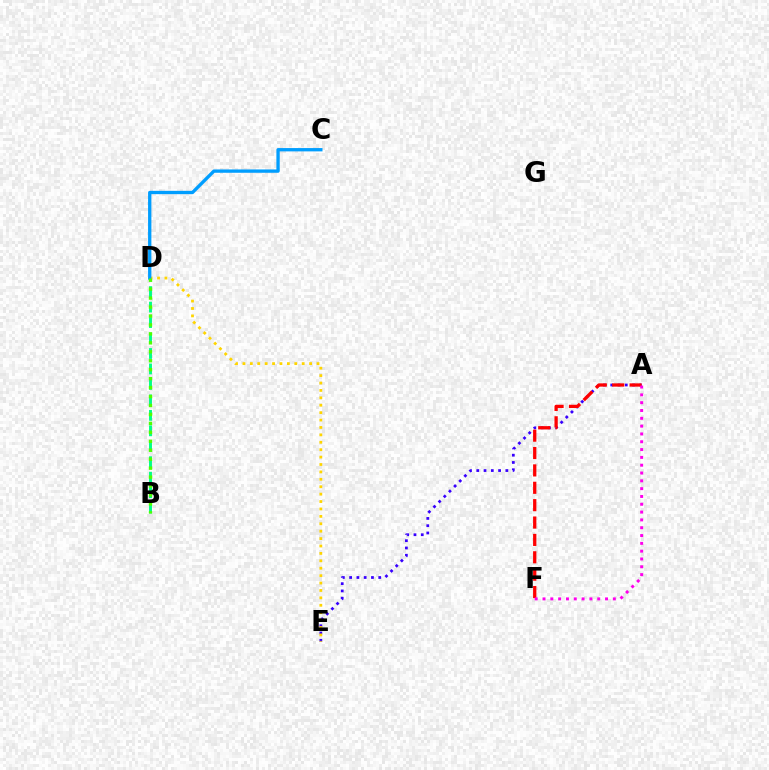{('A', 'E'): [{'color': '#3700ff', 'line_style': 'dotted', 'thickness': 1.98}], ('B', 'D'): [{'color': '#00ff86', 'line_style': 'dashed', 'thickness': 2.1}, {'color': '#4fff00', 'line_style': 'dotted', 'thickness': 2.43}], ('D', 'E'): [{'color': '#ffd500', 'line_style': 'dotted', 'thickness': 2.01}], ('C', 'D'): [{'color': '#009eff', 'line_style': 'solid', 'thickness': 2.39}], ('A', 'F'): [{'color': '#ff0000', 'line_style': 'dashed', 'thickness': 2.36}, {'color': '#ff00ed', 'line_style': 'dotted', 'thickness': 2.12}]}